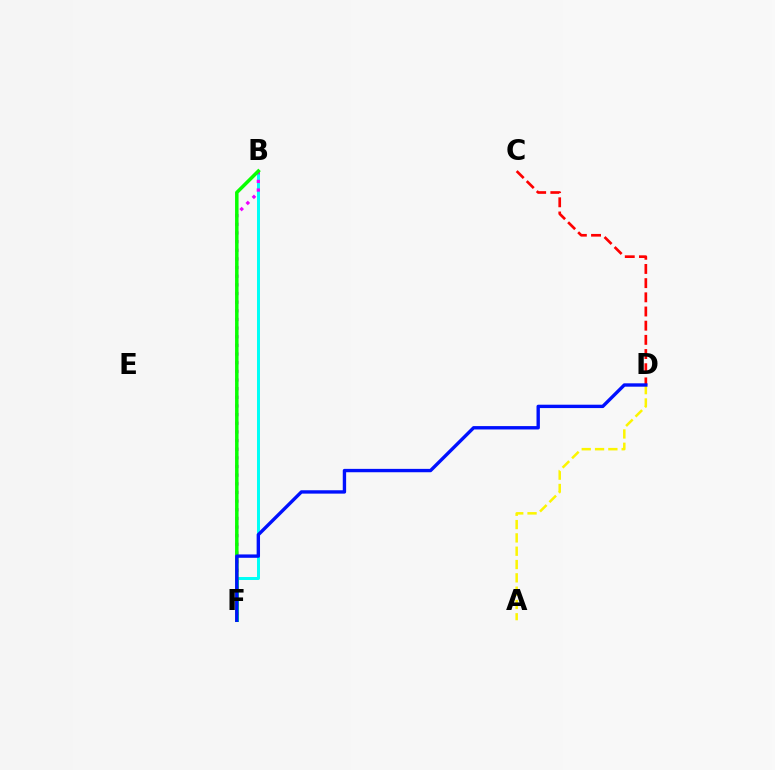{('B', 'F'): [{'color': '#00fff6', 'line_style': 'solid', 'thickness': 2.16}, {'color': '#ee00ff', 'line_style': 'dotted', 'thickness': 2.35}, {'color': '#08ff00', 'line_style': 'solid', 'thickness': 2.52}], ('C', 'D'): [{'color': '#ff0000', 'line_style': 'dashed', 'thickness': 1.93}], ('A', 'D'): [{'color': '#fcf500', 'line_style': 'dashed', 'thickness': 1.81}], ('D', 'F'): [{'color': '#0010ff', 'line_style': 'solid', 'thickness': 2.43}]}